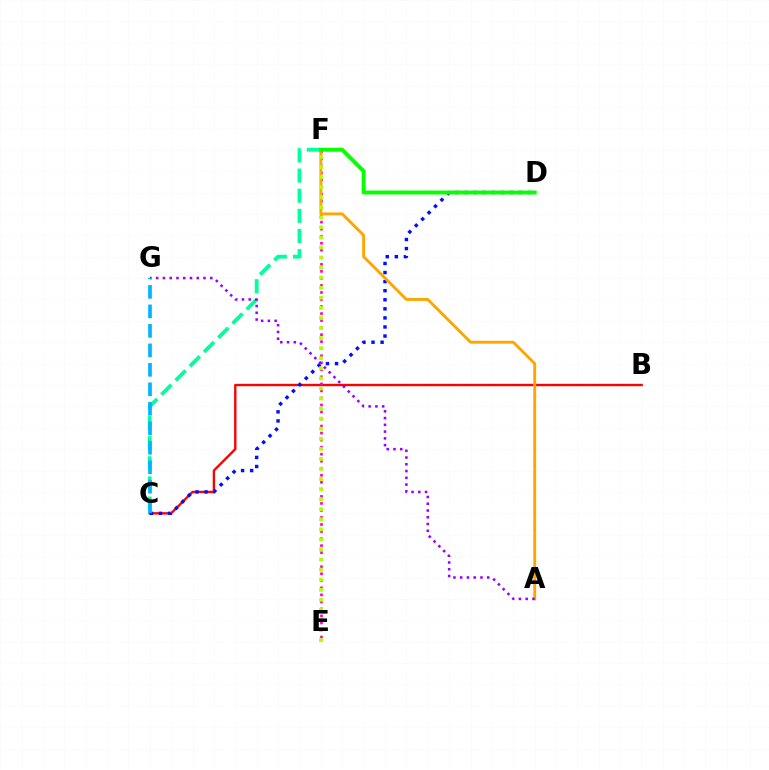{('B', 'C'): [{'color': '#ff0000', 'line_style': 'solid', 'thickness': 1.7}], ('C', 'D'): [{'color': '#0010ff', 'line_style': 'dotted', 'thickness': 2.46}], ('C', 'F'): [{'color': '#00ff9d', 'line_style': 'dashed', 'thickness': 2.73}], ('E', 'F'): [{'color': '#ff00bd', 'line_style': 'dotted', 'thickness': 1.91}, {'color': '#b3ff00', 'line_style': 'dotted', 'thickness': 2.74}], ('A', 'F'): [{'color': '#ffa500', 'line_style': 'solid', 'thickness': 2.06}], ('D', 'F'): [{'color': '#08ff00', 'line_style': 'solid', 'thickness': 2.83}], ('A', 'G'): [{'color': '#9b00ff', 'line_style': 'dotted', 'thickness': 1.84}], ('C', 'G'): [{'color': '#00b5ff', 'line_style': 'dashed', 'thickness': 2.65}]}